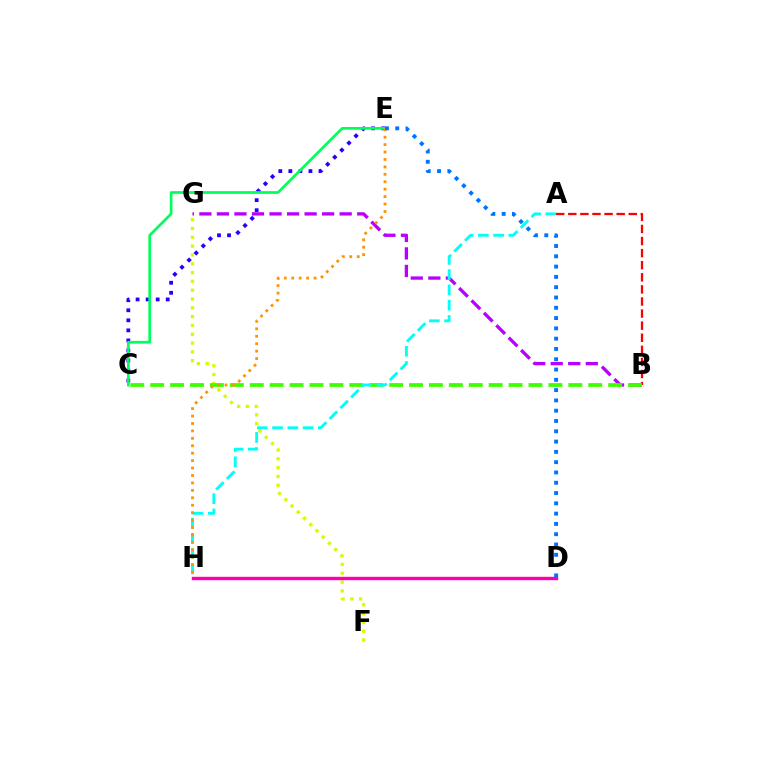{('C', 'E'): [{'color': '#2500ff', 'line_style': 'dotted', 'thickness': 2.73}, {'color': '#00ff5c', 'line_style': 'solid', 'thickness': 1.96}], ('B', 'G'): [{'color': '#b900ff', 'line_style': 'dashed', 'thickness': 2.38}], ('A', 'B'): [{'color': '#ff0000', 'line_style': 'dashed', 'thickness': 1.64}], ('F', 'G'): [{'color': '#d1ff00', 'line_style': 'dotted', 'thickness': 2.39}], ('B', 'C'): [{'color': '#3dff00', 'line_style': 'dashed', 'thickness': 2.7}], ('A', 'H'): [{'color': '#00fff6', 'line_style': 'dashed', 'thickness': 2.07}], ('D', 'H'): [{'color': '#ff00ac', 'line_style': 'solid', 'thickness': 2.45}], ('E', 'H'): [{'color': '#ff9400', 'line_style': 'dotted', 'thickness': 2.02}], ('D', 'E'): [{'color': '#0074ff', 'line_style': 'dotted', 'thickness': 2.8}]}